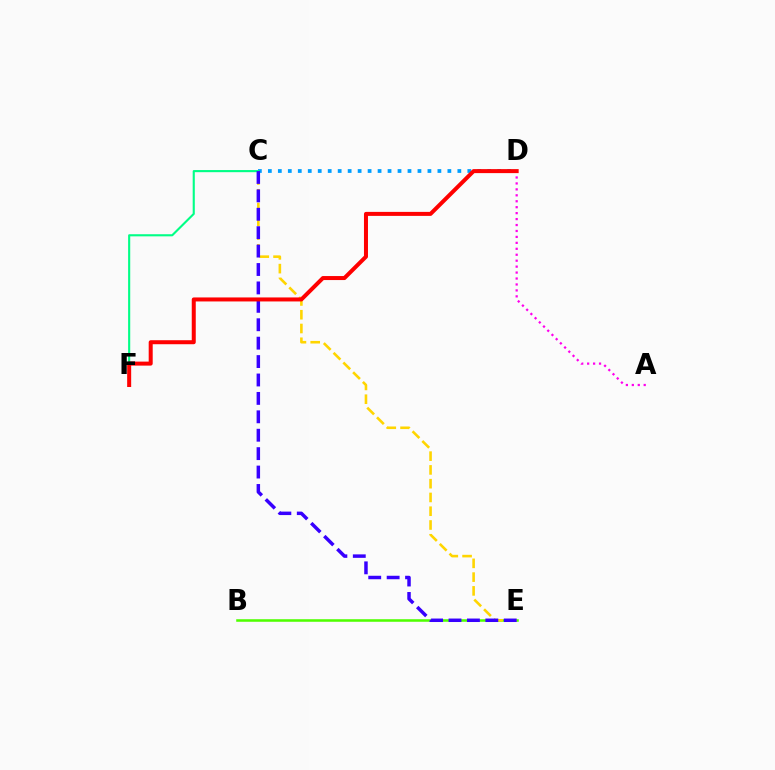{('A', 'D'): [{'color': '#ff00ed', 'line_style': 'dotted', 'thickness': 1.61}], ('C', 'D'): [{'color': '#009eff', 'line_style': 'dotted', 'thickness': 2.71}], ('B', 'E'): [{'color': '#4fff00', 'line_style': 'solid', 'thickness': 1.83}], ('C', 'E'): [{'color': '#ffd500', 'line_style': 'dashed', 'thickness': 1.87}, {'color': '#3700ff', 'line_style': 'dashed', 'thickness': 2.5}], ('C', 'F'): [{'color': '#00ff86', 'line_style': 'solid', 'thickness': 1.53}], ('D', 'F'): [{'color': '#ff0000', 'line_style': 'solid', 'thickness': 2.88}]}